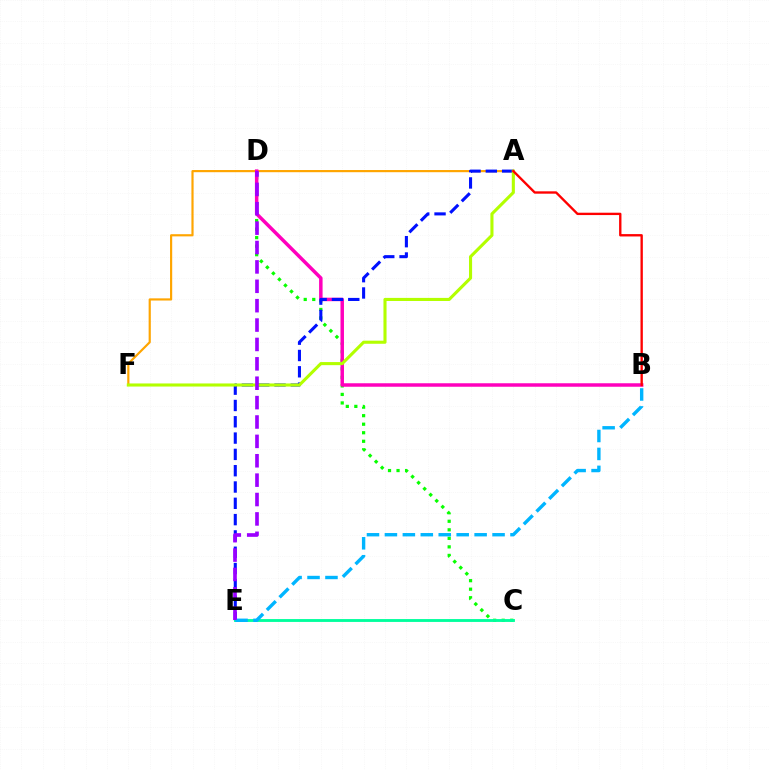{('C', 'D'): [{'color': '#08ff00', 'line_style': 'dotted', 'thickness': 2.32}], ('A', 'F'): [{'color': '#ffa500', 'line_style': 'solid', 'thickness': 1.57}, {'color': '#b3ff00', 'line_style': 'solid', 'thickness': 2.23}], ('B', 'D'): [{'color': '#ff00bd', 'line_style': 'solid', 'thickness': 2.51}], ('A', 'E'): [{'color': '#0010ff', 'line_style': 'dashed', 'thickness': 2.22}], ('C', 'E'): [{'color': '#00ff9d', 'line_style': 'solid', 'thickness': 2.06}], ('B', 'E'): [{'color': '#00b5ff', 'line_style': 'dashed', 'thickness': 2.44}], ('D', 'E'): [{'color': '#9b00ff', 'line_style': 'dashed', 'thickness': 2.63}], ('A', 'B'): [{'color': '#ff0000', 'line_style': 'solid', 'thickness': 1.7}]}